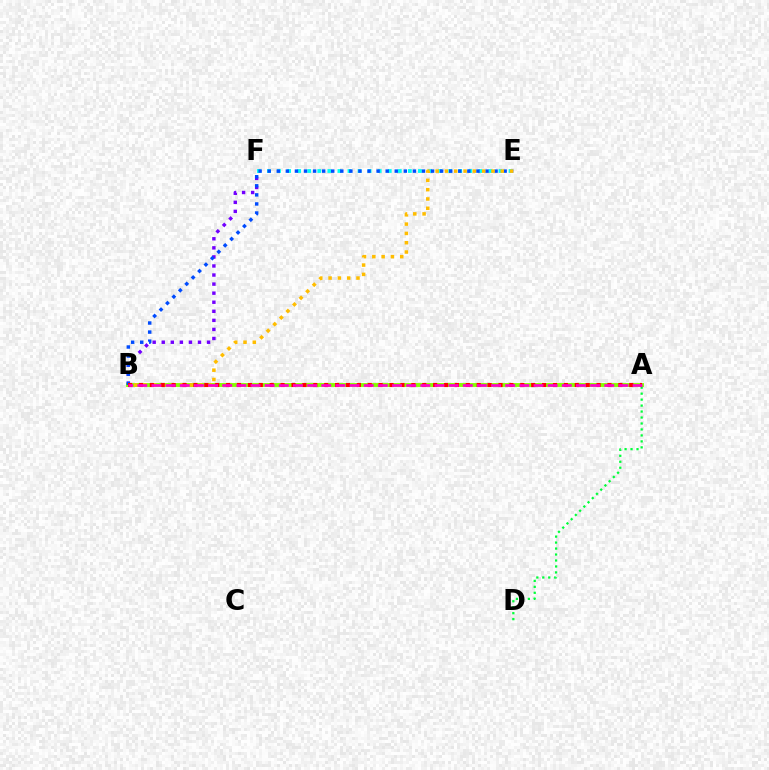{('B', 'F'): [{'color': '#7200ff', 'line_style': 'dotted', 'thickness': 2.46}], ('A', 'B'): [{'color': '#84ff00', 'line_style': 'solid', 'thickness': 2.8}, {'color': '#ff0000', 'line_style': 'dotted', 'thickness': 2.96}, {'color': '#ff00cf', 'line_style': 'dashed', 'thickness': 1.92}], ('E', 'F'): [{'color': '#00fff6', 'line_style': 'dotted', 'thickness': 2.73}], ('A', 'D'): [{'color': '#00ff39', 'line_style': 'dotted', 'thickness': 1.62}], ('B', 'E'): [{'color': '#004bff', 'line_style': 'dotted', 'thickness': 2.47}, {'color': '#ffbd00', 'line_style': 'dotted', 'thickness': 2.53}]}